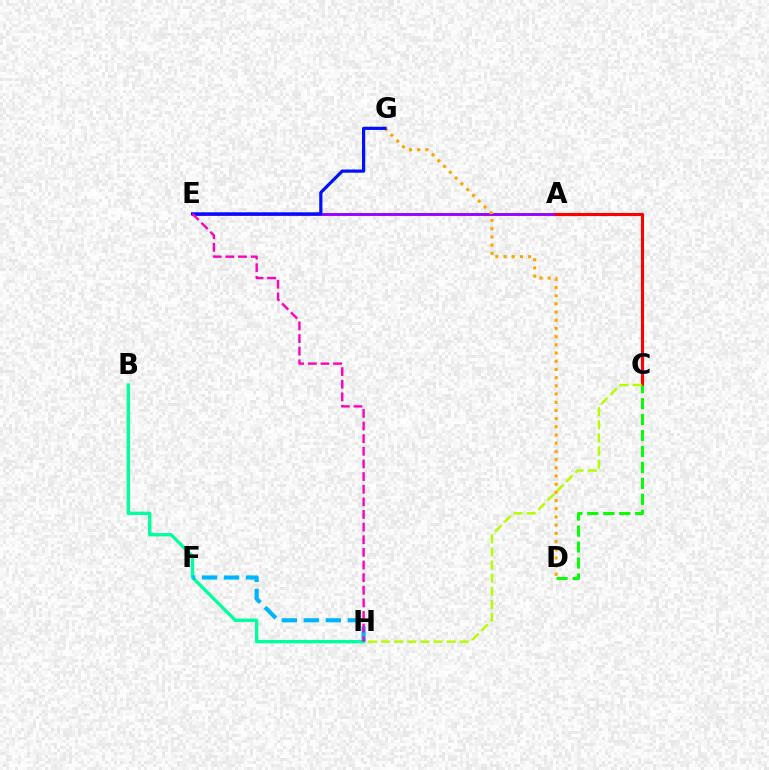{('A', 'E'): [{'color': '#9b00ff', 'line_style': 'solid', 'thickness': 2.07}], ('D', 'G'): [{'color': '#ffa500', 'line_style': 'dotted', 'thickness': 2.23}], ('A', 'C'): [{'color': '#ff0000', 'line_style': 'solid', 'thickness': 2.23}], ('C', 'D'): [{'color': '#08ff00', 'line_style': 'dashed', 'thickness': 2.17}], ('E', 'G'): [{'color': '#0010ff', 'line_style': 'solid', 'thickness': 2.3}], ('B', 'H'): [{'color': '#00ff9d', 'line_style': 'solid', 'thickness': 2.41}], ('F', 'H'): [{'color': '#00b5ff', 'line_style': 'dashed', 'thickness': 2.99}], ('C', 'H'): [{'color': '#b3ff00', 'line_style': 'dashed', 'thickness': 1.78}], ('E', 'H'): [{'color': '#ff00bd', 'line_style': 'dashed', 'thickness': 1.72}]}